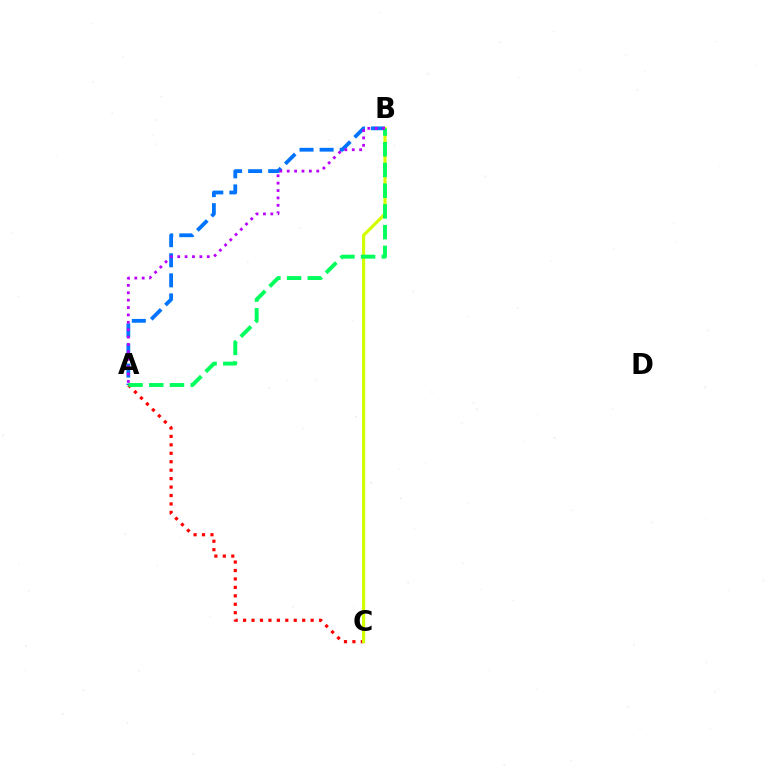{('A', 'B'): [{'color': '#0074ff', 'line_style': 'dashed', 'thickness': 2.73}, {'color': '#00ff5c', 'line_style': 'dashed', 'thickness': 2.81}, {'color': '#b900ff', 'line_style': 'dotted', 'thickness': 2.01}], ('A', 'C'): [{'color': '#ff0000', 'line_style': 'dotted', 'thickness': 2.29}], ('B', 'C'): [{'color': '#d1ff00', 'line_style': 'solid', 'thickness': 2.28}]}